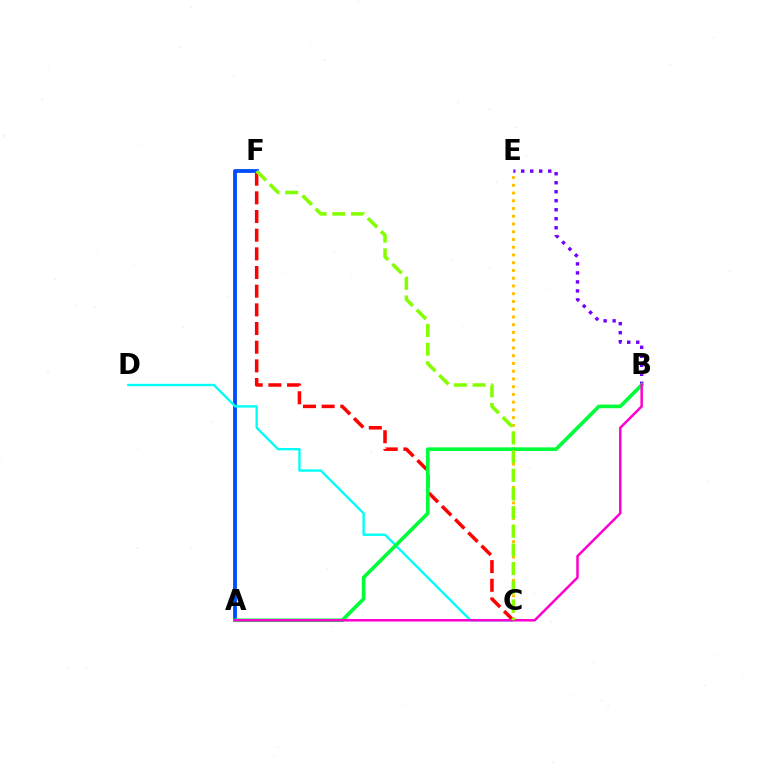{('A', 'F'): [{'color': '#004bff', 'line_style': 'solid', 'thickness': 2.73}], ('C', 'F'): [{'color': '#ff0000', 'line_style': 'dashed', 'thickness': 2.54}, {'color': '#84ff00', 'line_style': 'dashed', 'thickness': 2.54}], ('B', 'E'): [{'color': '#7200ff', 'line_style': 'dotted', 'thickness': 2.45}], ('C', 'E'): [{'color': '#ffbd00', 'line_style': 'dotted', 'thickness': 2.1}], ('C', 'D'): [{'color': '#00fff6', 'line_style': 'solid', 'thickness': 1.7}], ('A', 'B'): [{'color': '#00ff39', 'line_style': 'solid', 'thickness': 2.61}, {'color': '#ff00cf', 'line_style': 'solid', 'thickness': 1.8}]}